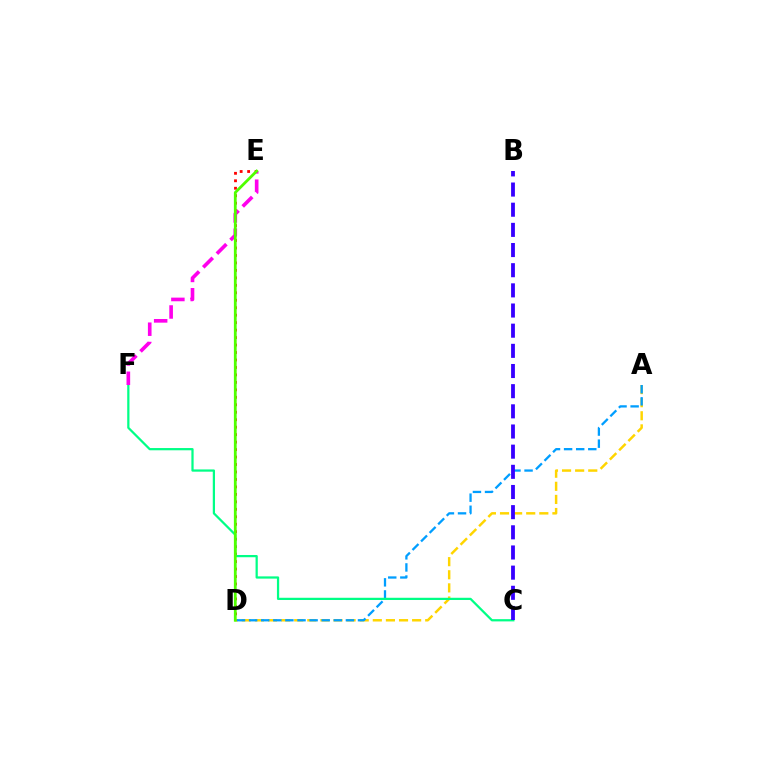{('A', 'D'): [{'color': '#ffd500', 'line_style': 'dashed', 'thickness': 1.78}, {'color': '#009eff', 'line_style': 'dashed', 'thickness': 1.64}], ('D', 'E'): [{'color': '#ff0000', 'line_style': 'dotted', 'thickness': 2.03}, {'color': '#4fff00', 'line_style': 'solid', 'thickness': 2.0}], ('C', 'F'): [{'color': '#00ff86', 'line_style': 'solid', 'thickness': 1.61}], ('E', 'F'): [{'color': '#ff00ed', 'line_style': 'dashed', 'thickness': 2.62}], ('B', 'C'): [{'color': '#3700ff', 'line_style': 'dashed', 'thickness': 2.74}]}